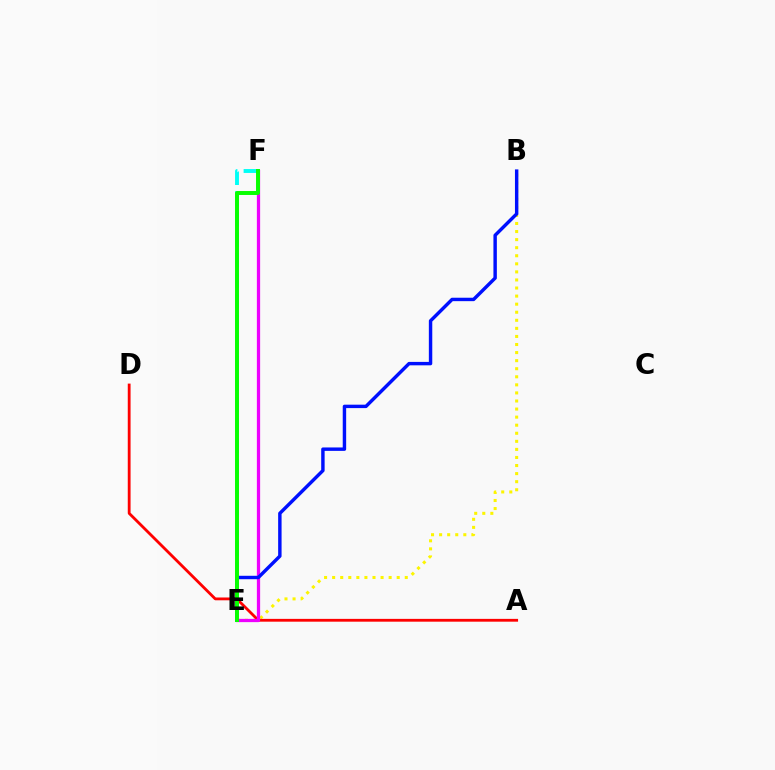{('B', 'E'): [{'color': '#fcf500', 'line_style': 'dotted', 'thickness': 2.19}, {'color': '#0010ff', 'line_style': 'solid', 'thickness': 2.47}], ('A', 'D'): [{'color': '#ff0000', 'line_style': 'solid', 'thickness': 2.02}], ('E', 'F'): [{'color': '#ee00ff', 'line_style': 'solid', 'thickness': 2.34}, {'color': '#00fff6', 'line_style': 'dashed', 'thickness': 2.8}, {'color': '#08ff00', 'line_style': 'solid', 'thickness': 2.84}]}